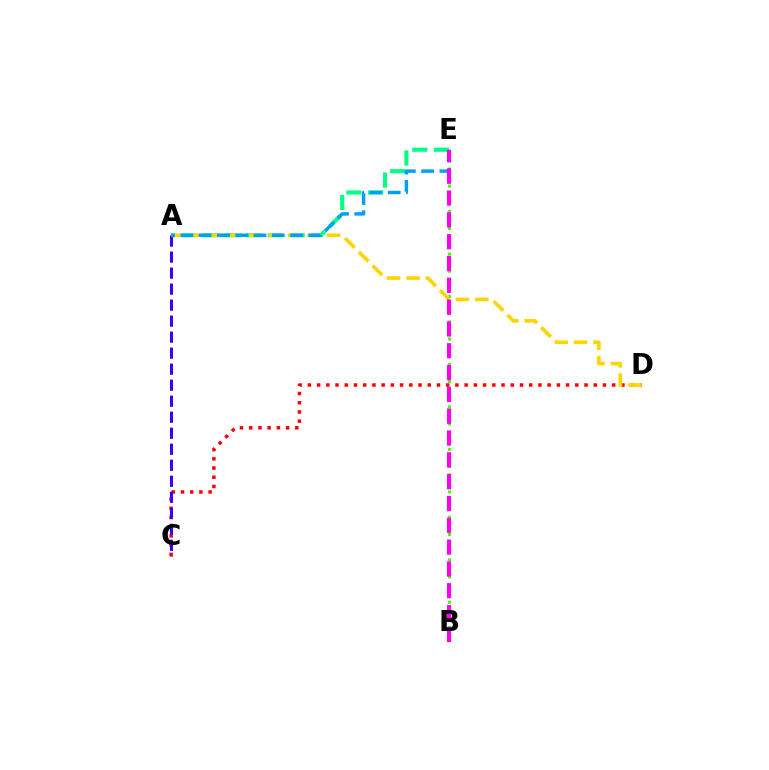{('A', 'E'): [{'color': '#00ff86', 'line_style': 'dashed', 'thickness': 2.95}, {'color': '#009eff', 'line_style': 'dashed', 'thickness': 2.48}], ('C', 'D'): [{'color': '#ff0000', 'line_style': 'dotted', 'thickness': 2.51}], ('A', 'C'): [{'color': '#3700ff', 'line_style': 'dashed', 'thickness': 2.18}], ('B', 'E'): [{'color': '#4fff00', 'line_style': 'dotted', 'thickness': 2.31}, {'color': '#ff00ed', 'line_style': 'dashed', 'thickness': 2.96}], ('A', 'D'): [{'color': '#ffd500', 'line_style': 'dashed', 'thickness': 2.64}]}